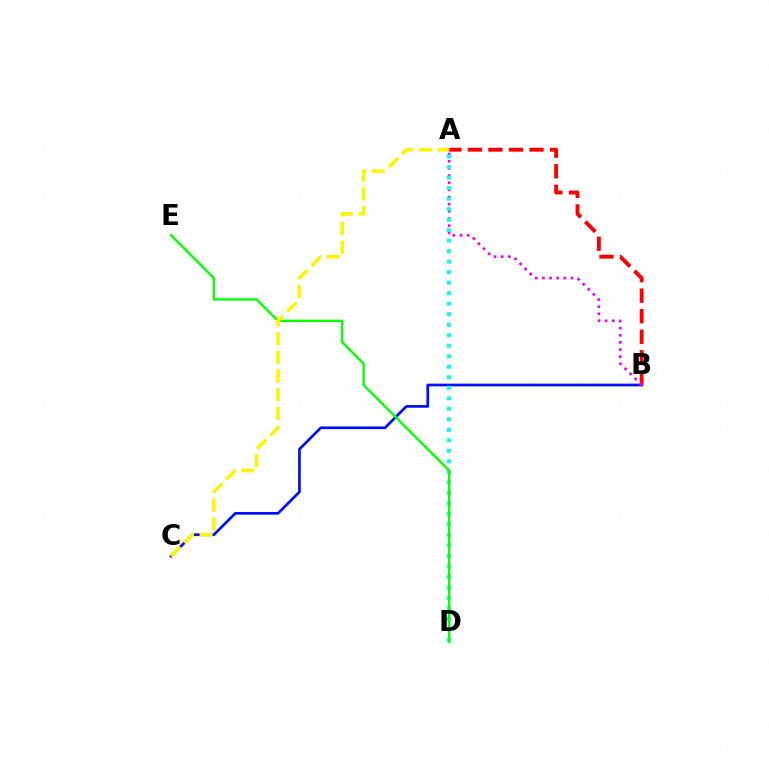{('B', 'C'): [{'color': '#0010ff', 'line_style': 'solid', 'thickness': 1.95}], ('A', 'B'): [{'color': '#ff0000', 'line_style': 'dashed', 'thickness': 2.79}, {'color': '#ee00ff', 'line_style': 'dotted', 'thickness': 1.94}], ('A', 'D'): [{'color': '#00fff6', 'line_style': 'dotted', 'thickness': 2.86}], ('D', 'E'): [{'color': '#08ff00', 'line_style': 'solid', 'thickness': 1.71}], ('A', 'C'): [{'color': '#fcf500', 'line_style': 'dashed', 'thickness': 2.54}]}